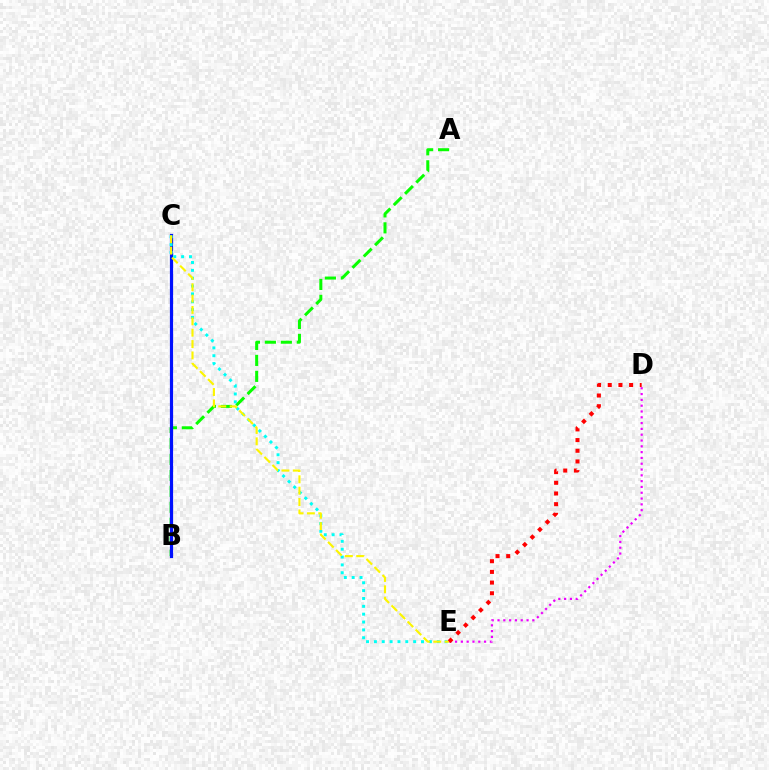{('A', 'B'): [{'color': '#08ff00', 'line_style': 'dashed', 'thickness': 2.17}], ('B', 'C'): [{'color': '#0010ff', 'line_style': 'solid', 'thickness': 2.29}], ('D', 'E'): [{'color': '#ee00ff', 'line_style': 'dotted', 'thickness': 1.58}, {'color': '#ff0000', 'line_style': 'dotted', 'thickness': 2.9}], ('C', 'E'): [{'color': '#00fff6', 'line_style': 'dotted', 'thickness': 2.13}, {'color': '#fcf500', 'line_style': 'dashed', 'thickness': 1.54}]}